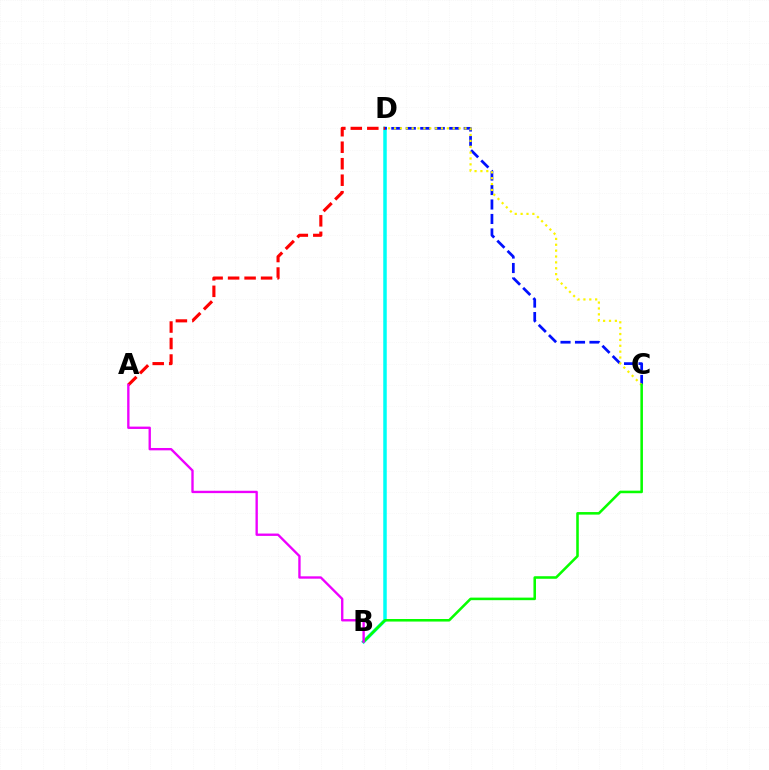{('B', 'D'): [{'color': '#00fff6', 'line_style': 'solid', 'thickness': 2.52}], ('C', 'D'): [{'color': '#0010ff', 'line_style': 'dashed', 'thickness': 1.97}, {'color': '#fcf500', 'line_style': 'dotted', 'thickness': 1.6}], ('A', 'D'): [{'color': '#ff0000', 'line_style': 'dashed', 'thickness': 2.24}], ('B', 'C'): [{'color': '#08ff00', 'line_style': 'solid', 'thickness': 1.84}], ('A', 'B'): [{'color': '#ee00ff', 'line_style': 'solid', 'thickness': 1.7}]}